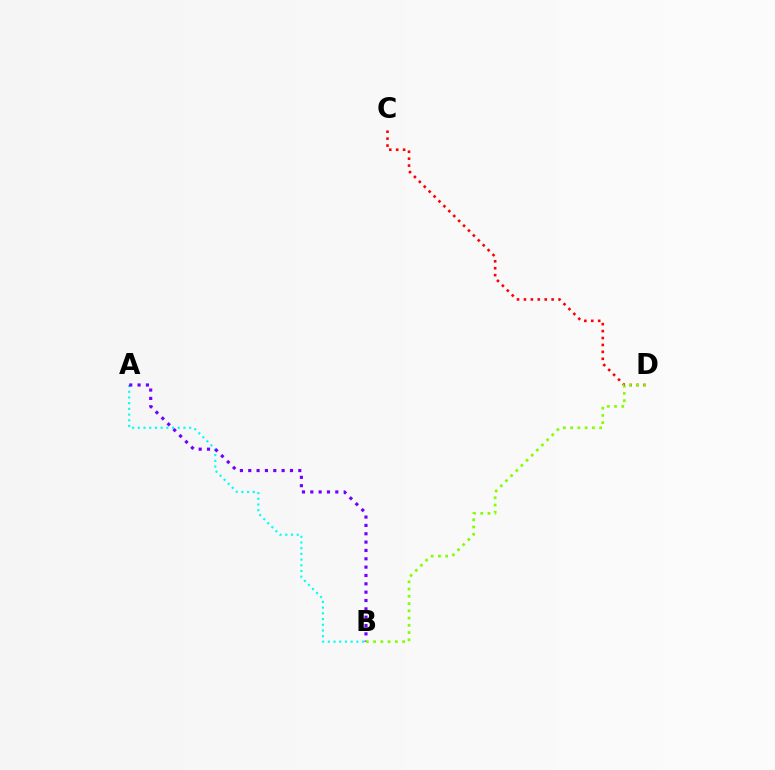{('C', 'D'): [{'color': '#ff0000', 'line_style': 'dotted', 'thickness': 1.88}], ('A', 'B'): [{'color': '#00fff6', 'line_style': 'dotted', 'thickness': 1.55}, {'color': '#7200ff', 'line_style': 'dotted', 'thickness': 2.27}], ('B', 'D'): [{'color': '#84ff00', 'line_style': 'dotted', 'thickness': 1.97}]}